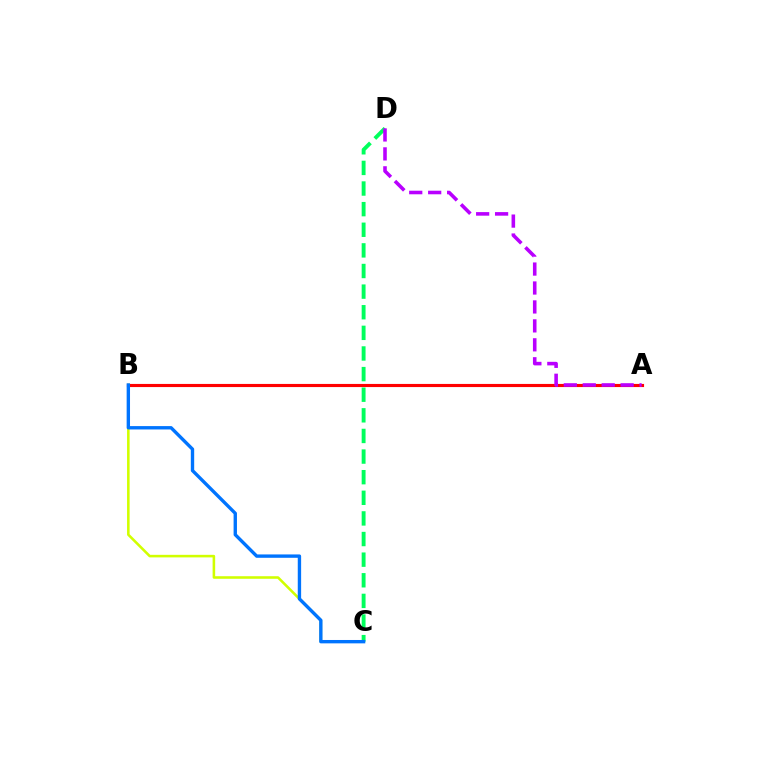{('B', 'C'): [{'color': '#d1ff00', 'line_style': 'solid', 'thickness': 1.85}, {'color': '#0074ff', 'line_style': 'solid', 'thickness': 2.42}], ('A', 'B'): [{'color': '#ff0000', 'line_style': 'solid', 'thickness': 2.26}], ('C', 'D'): [{'color': '#00ff5c', 'line_style': 'dashed', 'thickness': 2.8}], ('A', 'D'): [{'color': '#b900ff', 'line_style': 'dashed', 'thickness': 2.57}]}